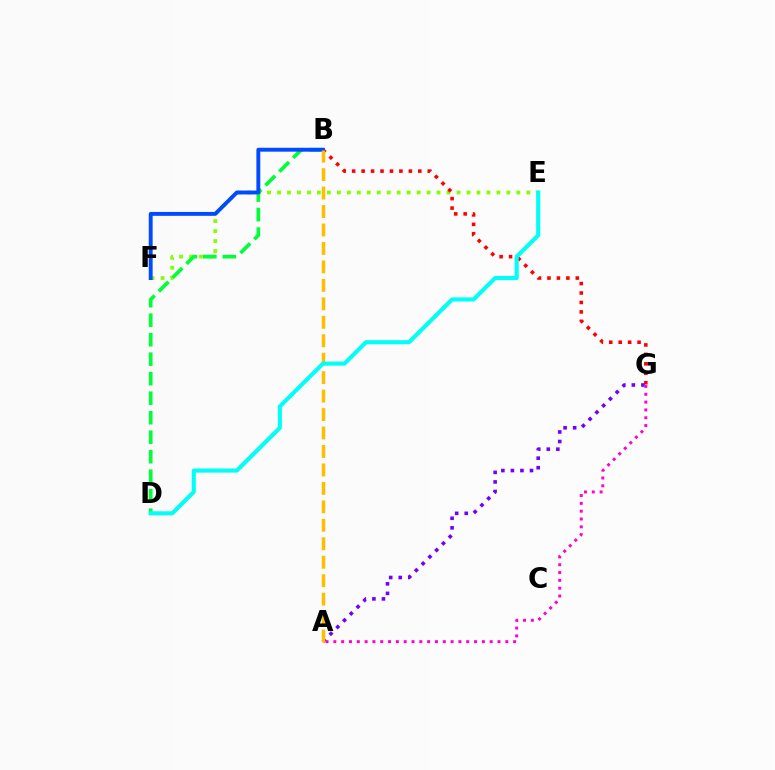{('E', 'F'): [{'color': '#84ff00', 'line_style': 'dotted', 'thickness': 2.71}], ('B', 'D'): [{'color': '#00ff39', 'line_style': 'dashed', 'thickness': 2.65}], ('B', 'G'): [{'color': '#ff0000', 'line_style': 'dotted', 'thickness': 2.57}], ('B', 'F'): [{'color': '#004bff', 'line_style': 'solid', 'thickness': 2.8}], ('A', 'G'): [{'color': '#7200ff', 'line_style': 'dotted', 'thickness': 2.59}, {'color': '#ff00cf', 'line_style': 'dotted', 'thickness': 2.12}], ('A', 'B'): [{'color': '#ffbd00', 'line_style': 'dashed', 'thickness': 2.51}], ('D', 'E'): [{'color': '#00fff6', 'line_style': 'solid', 'thickness': 2.95}]}